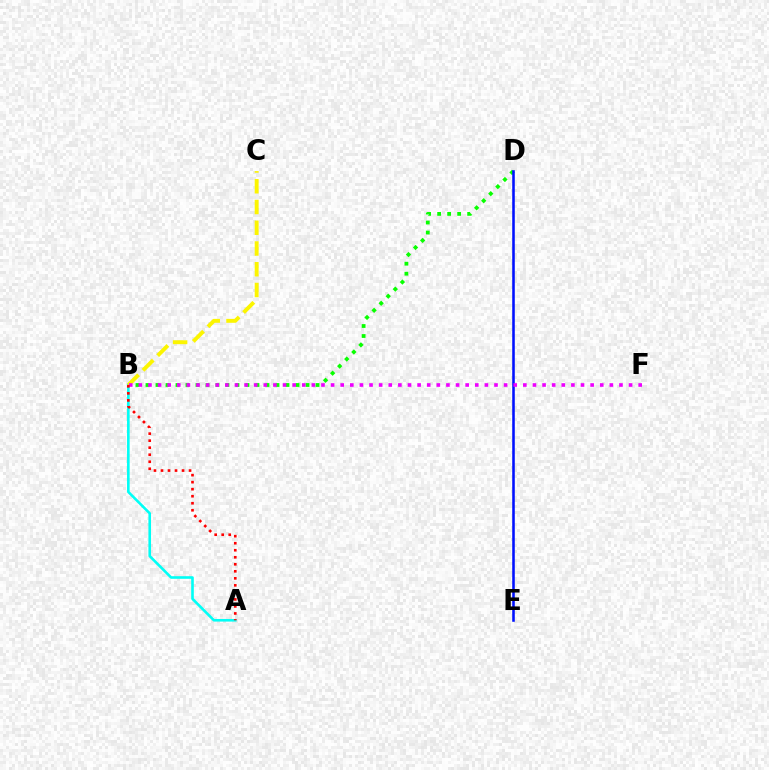{('A', 'B'): [{'color': '#00fff6', 'line_style': 'solid', 'thickness': 1.88}, {'color': '#ff0000', 'line_style': 'dotted', 'thickness': 1.91}], ('B', 'D'): [{'color': '#08ff00', 'line_style': 'dotted', 'thickness': 2.72}], ('D', 'E'): [{'color': '#0010ff', 'line_style': 'solid', 'thickness': 1.84}], ('B', 'C'): [{'color': '#fcf500', 'line_style': 'dashed', 'thickness': 2.82}], ('B', 'F'): [{'color': '#ee00ff', 'line_style': 'dotted', 'thickness': 2.61}]}